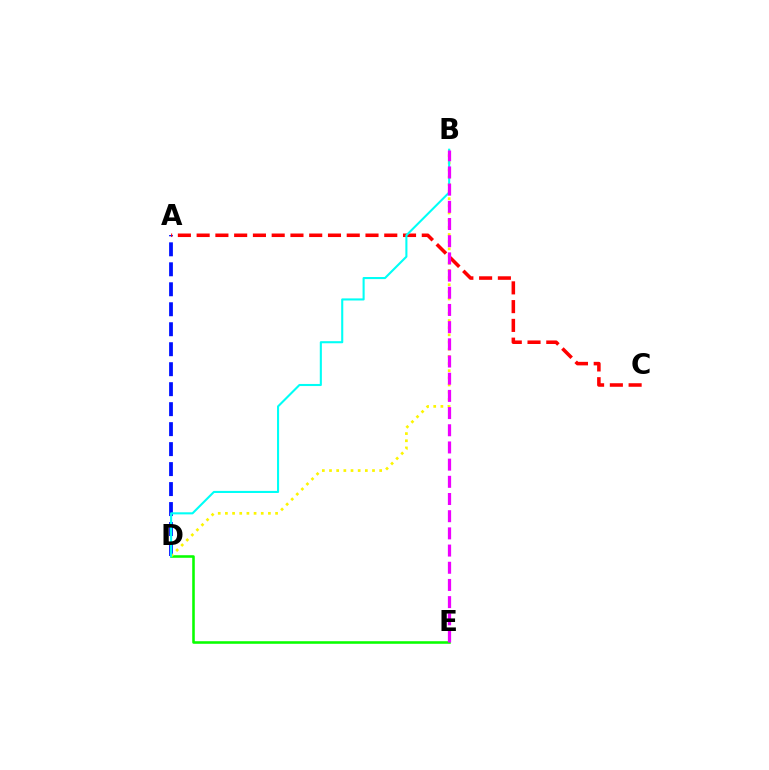{('A', 'D'): [{'color': '#0010ff', 'line_style': 'dashed', 'thickness': 2.71}], ('D', 'E'): [{'color': '#08ff00', 'line_style': 'solid', 'thickness': 1.85}], ('A', 'C'): [{'color': '#ff0000', 'line_style': 'dashed', 'thickness': 2.55}], ('B', 'D'): [{'color': '#fcf500', 'line_style': 'dotted', 'thickness': 1.95}, {'color': '#00fff6', 'line_style': 'solid', 'thickness': 1.51}], ('B', 'E'): [{'color': '#ee00ff', 'line_style': 'dashed', 'thickness': 2.33}]}